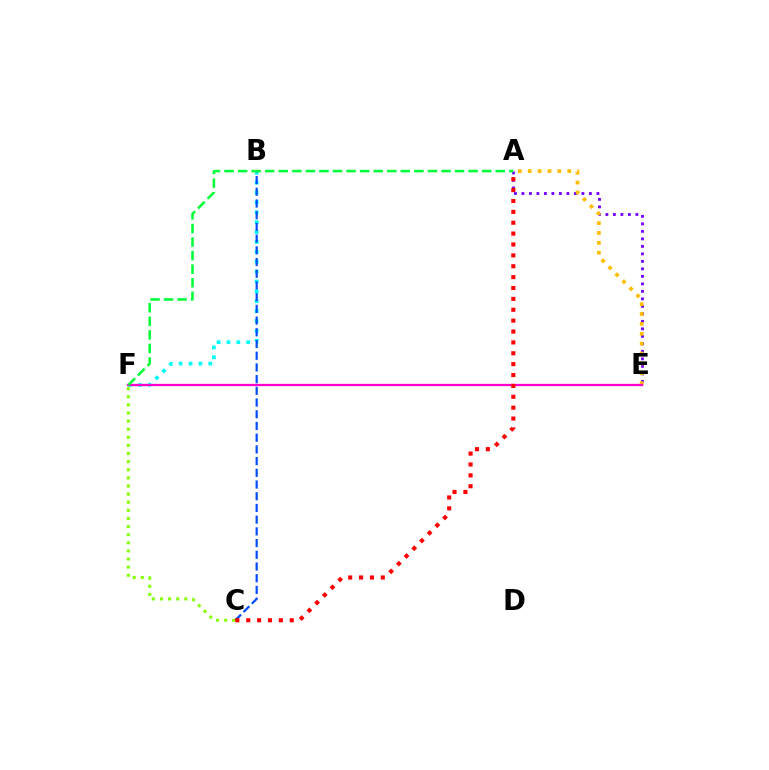{('A', 'E'): [{'color': '#7200ff', 'line_style': 'dotted', 'thickness': 2.04}, {'color': '#ffbd00', 'line_style': 'dotted', 'thickness': 2.68}], ('B', 'F'): [{'color': '#00fff6', 'line_style': 'dotted', 'thickness': 2.69}], ('B', 'C'): [{'color': '#004bff', 'line_style': 'dashed', 'thickness': 1.59}], ('E', 'F'): [{'color': '#ff00cf', 'line_style': 'solid', 'thickness': 1.65}], ('A', 'F'): [{'color': '#00ff39', 'line_style': 'dashed', 'thickness': 1.84}], ('C', 'F'): [{'color': '#84ff00', 'line_style': 'dotted', 'thickness': 2.2}], ('A', 'C'): [{'color': '#ff0000', 'line_style': 'dotted', 'thickness': 2.96}]}